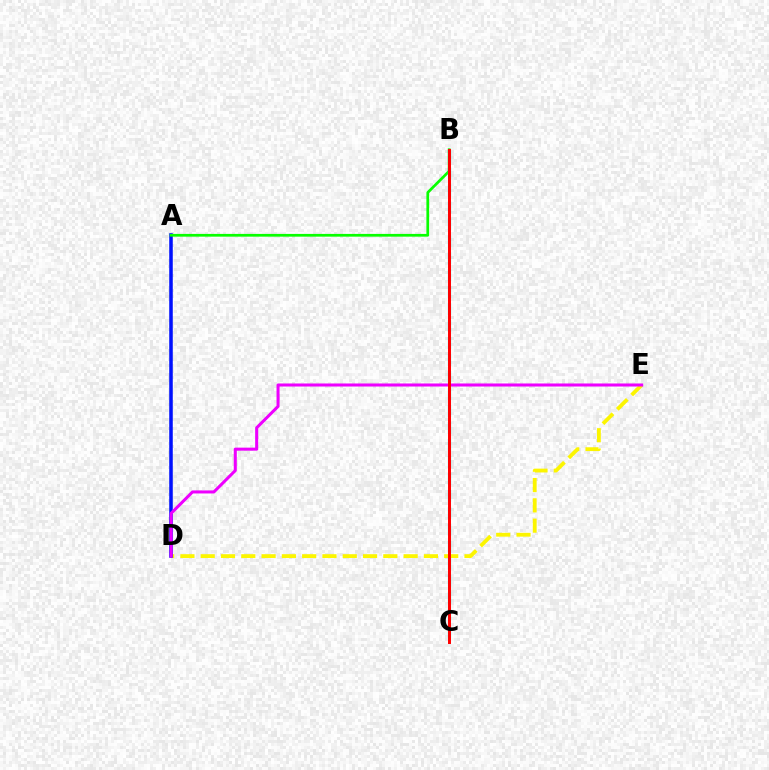{('D', 'E'): [{'color': '#fcf500', 'line_style': 'dashed', 'thickness': 2.76}, {'color': '#ee00ff', 'line_style': 'solid', 'thickness': 2.19}], ('A', 'D'): [{'color': '#0010ff', 'line_style': 'solid', 'thickness': 2.55}], ('A', 'B'): [{'color': '#08ff00', 'line_style': 'solid', 'thickness': 1.98}], ('B', 'C'): [{'color': '#00fff6', 'line_style': 'dashed', 'thickness': 2.31}, {'color': '#ff0000', 'line_style': 'solid', 'thickness': 2.14}]}